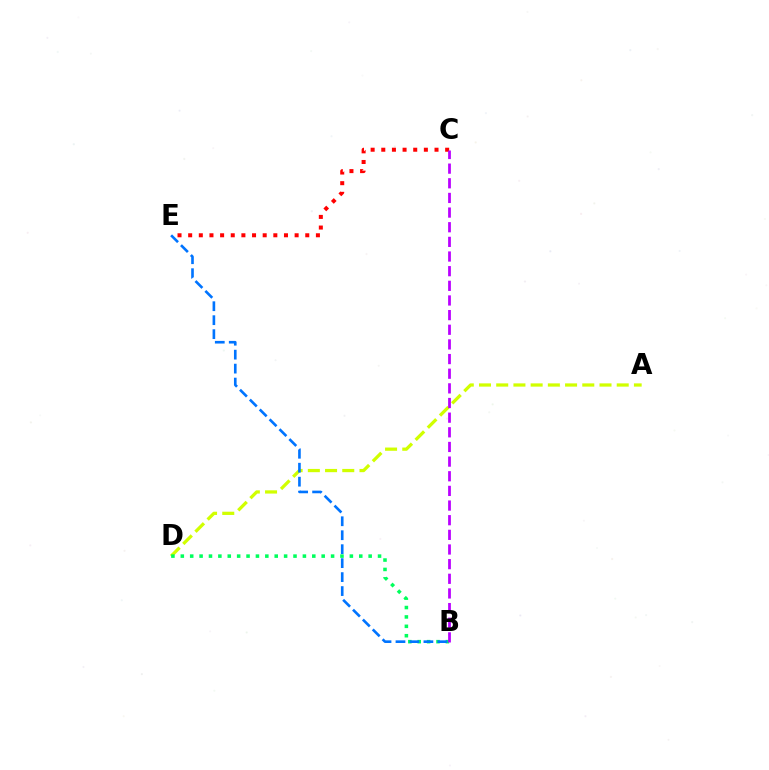{('A', 'D'): [{'color': '#d1ff00', 'line_style': 'dashed', 'thickness': 2.34}], ('C', 'E'): [{'color': '#ff0000', 'line_style': 'dotted', 'thickness': 2.89}], ('B', 'D'): [{'color': '#00ff5c', 'line_style': 'dotted', 'thickness': 2.55}], ('B', 'C'): [{'color': '#b900ff', 'line_style': 'dashed', 'thickness': 1.99}], ('B', 'E'): [{'color': '#0074ff', 'line_style': 'dashed', 'thickness': 1.9}]}